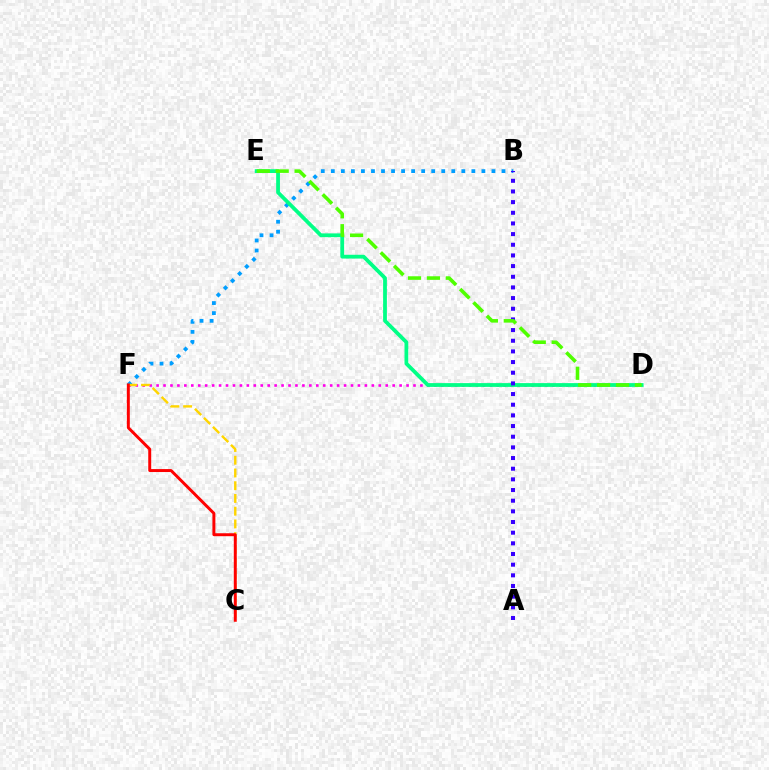{('D', 'F'): [{'color': '#ff00ed', 'line_style': 'dotted', 'thickness': 1.89}], ('B', 'F'): [{'color': '#009eff', 'line_style': 'dotted', 'thickness': 2.73}], ('C', 'F'): [{'color': '#ffd500', 'line_style': 'dashed', 'thickness': 1.73}, {'color': '#ff0000', 'line_style': 'solid', 'thickness': 2.13}], ('D', 'E'): [{'color': '#00ff86', 'line_style': 'solid', 'thickness': 2.72}, {'color': '#4fff00', 'line_style': 'dashed', 'thickness': 2.57}], ('A', 'B'): [{'color': '#3700ff', 'line_style': 'dotted', 'thickness': 2.9}]}